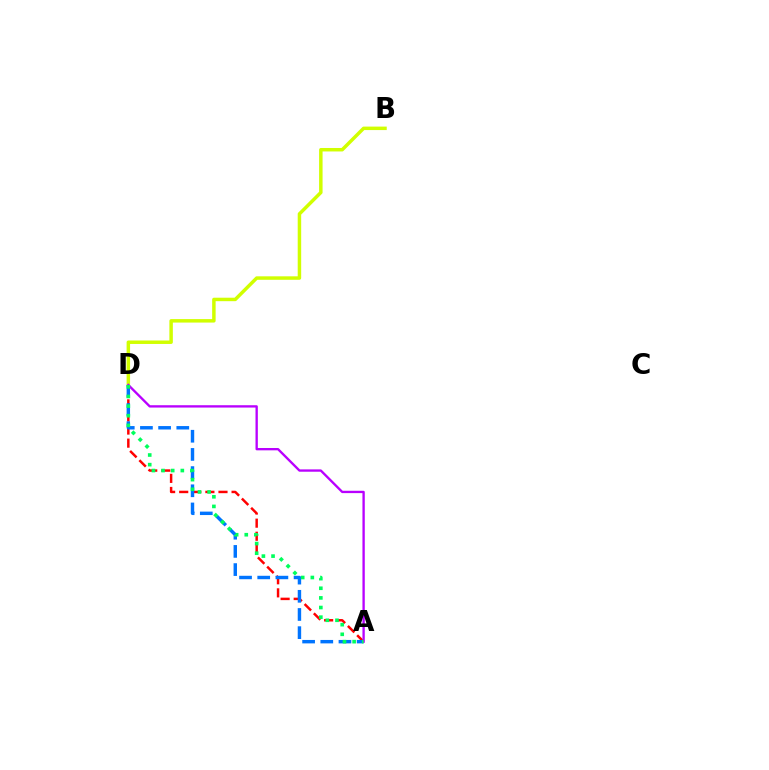{('A', 'D'): [{'color': '#ff0000', 'line_style': 'dashed', 'thickness': 1.78}, {'color': '#0074ff', 'line_style': 'dashed', 'thickness': 2.47}, {'color': '#b900ff', 'line_style': 'solid', 'thickness': 1.69}, {'color': '#00ff5c', 'line_style': 'dotted', 'thickness': 2.62}], ('B', 'D'): [{'color': '#d1ff00', 'line_style': 'solid', 'thickness': 2.5}]}